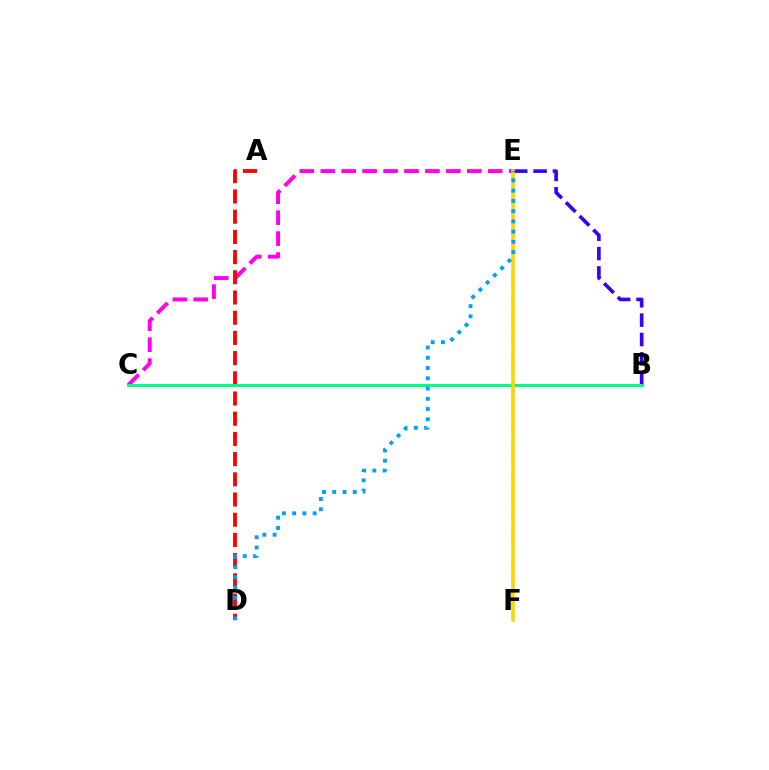{('C', 'E'): [{'color': '#ff00ed', 'line_style': 'dashed', 'thickness': 2.84}], ('B', 'E'): [{'color': '#3700ff', 'line_style': 'dashed', 'thickness': 2.63}], ('A', 'D'): [{'color': '#ff0000', 'line_style': 'dashed', 'thickness': 2.74}], ('E', 'F'): [{'color': '#4fff00', 'line_style': 'dashed', 'thickness': 1.71}, {'color': '#ffd500', 'line_style': 'solid', 'thickness': 2.54}], ('B', 'C'): [{'color': '#00ff86', 'line_style': 'solid', 'thickness': 2.16}], ('D', 'E'): [{'color': '#009eff', 'line_style': 'dotted', 'thickness': 2.78}]}